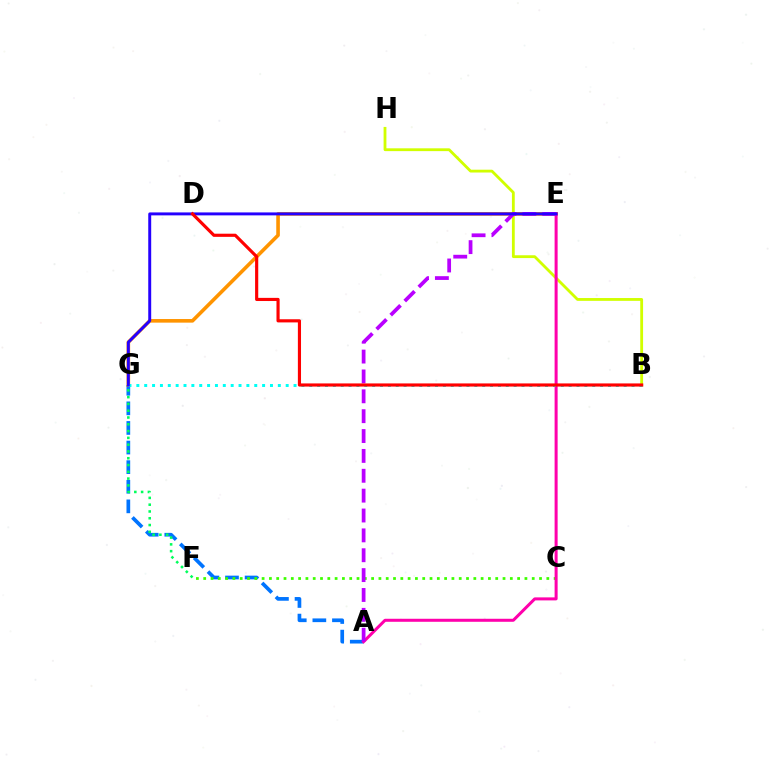{('A', 'G'): [{'color': '#0074ff', 'line_style': 'dashed', 'thickness': 2.66}], ('B', 'H'): [{'color': '#d1ff00', 'line_style': 'solid', 'thickness': 2.03}], ('E', 'G'): [{'color': '#ff9400', 'line_style': 'solid', 'thickness': 2.59}, {'color': '#2500ff', 'line_style': 'solid', 'thickness': 2.12}], ('C', 'F'): [{'color': '#3dff00', 'line_style': 'dotted', 'thickness': 1.98}], ('F', 'G'): [{'color': '#00ff5c', 'line_style': 'dotted', 'thickness': 1.84}], ('A', 'E'): [{'color': '#ff00ac', 'line_style': 'solid', 'thickness': 2.17}, {'color': '#b900ff', 'line_style': 'dashed', 'thickness': 2.7}], ('B', 'G'): [{'color': '#00fff6', 'line_style': 'dotted', 'thickness': 2.14}], ('B', 'D'): [{'color': '#ff0000', 'line_style': 'solid', 'thickness': 2.27}]}